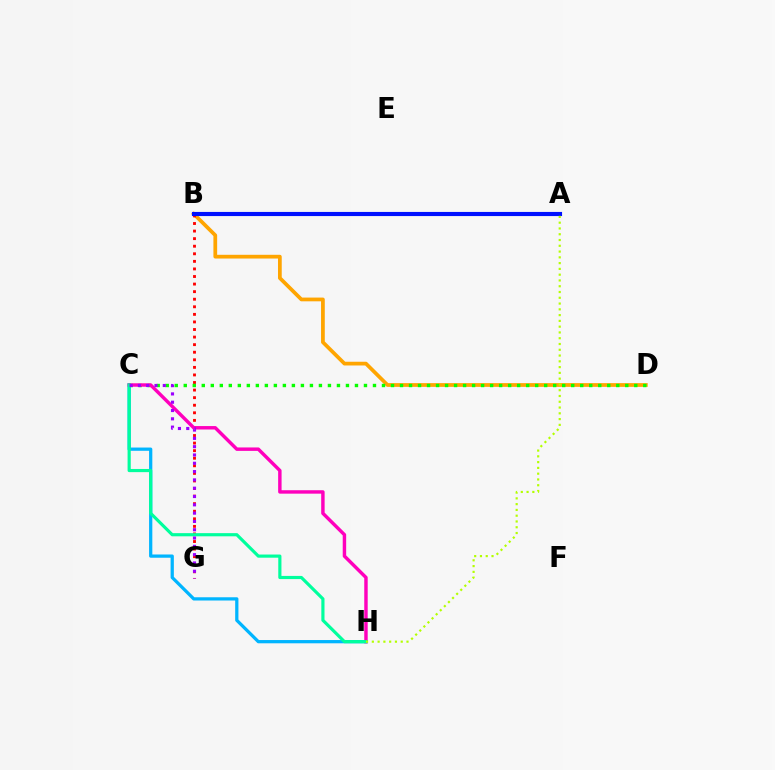{('C', 'H'): [{'color': '#00b5ff', 'line_style': 'solid', 'thickness': 2.34}, {'color': '#ff00bd', 'line_style': 'solid', 'thickness': 2.47}, {'color': '#00ff9d', 'line_style': 'solid', 'thickness': 2.28}], ('B', 'D'): [{'color': '#ffa500', 'line_style': 'solid', 'thickness': 2.69}], ('B', 'G'): [{'color': '#ff0000', 'line_style': 'dotted', 'thickness': 2.06}], ('C', 'D'): [{'color': '#08ff00', 'line_style': 'dotted', 'thickness': 2.45}], ('C', 'G'): [{'color': '#9b00ff', 'line_style': 'dotted', 'thickness': 2.26}], ('A', 'B'): [{'color': '#0010ff', 'line_style': 'solid', 'thickness': 2.98}], ('A', 'H'): [{'color': '#b3ff00', 'line_style': 'dotted', 'thickness': 1.57}]}